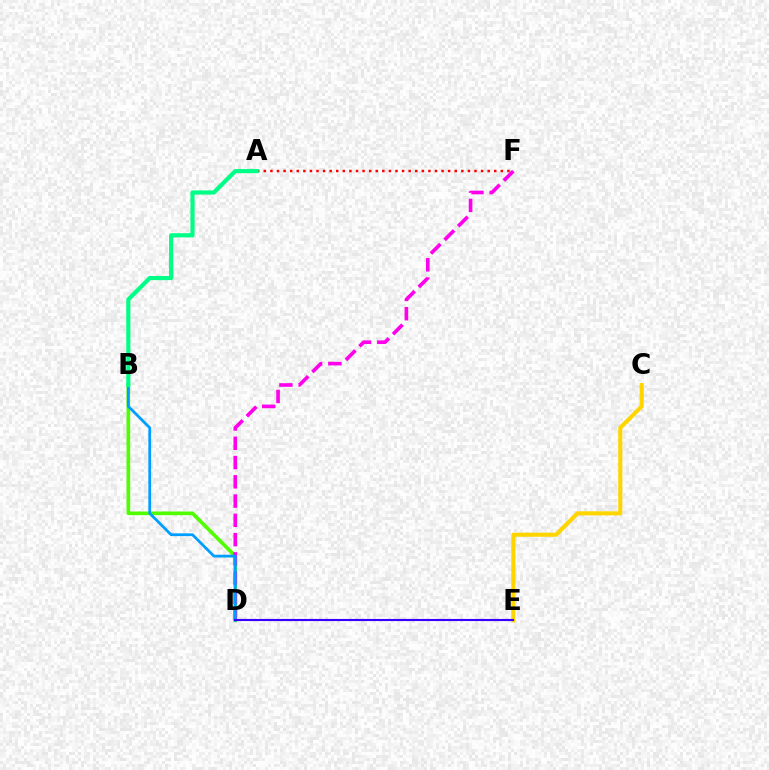{('C', 'E'): [{'color': '#ffd500', 'line_style': 'solid', 'thickness': 2.94}], ('B', 'D'): [{'color': '#4fff00', 'line_style': 'solid', 'thickness': 2.63}, {'color': '#009eff', 'line_style': 'solid', 'thickness': 1.99}], ('D', 'F'): [{'color': '#ff00ed', 'line_style': 'dashed', 'thickness': 2.62}], ('D', 'E'): [{'color': '#3700ff', 'line_style': 'solid', 'thickness': 1.54}], ('A', 'F'): [{'color': '#ff0000', 'line_style': 'dotted', 'thickness': 1.79}], ('A', 'B'): [{'color': '#00ff86', 'line_style': 'solid', 'thickness': 2.99}]}